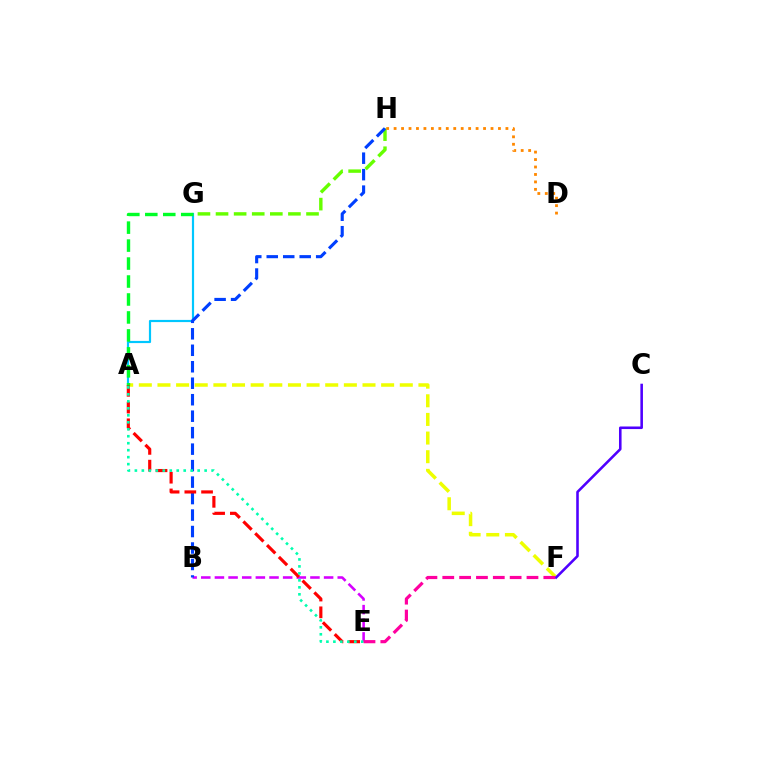{('G', 'H'): [{'color': '#66ff00', 'line_style': 'dashed', 'thickness': 2.46}], ('A', 'G'): [{'color': '#00c7ff', 'line_style': 'solid', 'thickness': 1.57}, {'color': '#00ff27', 'line_style': 'dashed', 'thickness': 2.44}], ('A', 'F'): [{'color': '#eeff00', 'line_style': 'dashed', 'thickness': 2.53}], ('B', 'E'): [{'color': '#d600ff', 'line_style': 'dashed', 'thickness': 1.85}], ('B', 'H'): [{'color': '#003fff', 'line_style': 'dashed', 'thickness': 2.24}], ('A', 'E'): [{'color': '#ff0000', 'line_style': 'dashed', 'thickness': 2.27}, {'color': '#00ffaf', 'line_style': 'dotted', 'thickness': 1.9}], ('D', 'H'): [{'color': '#ff8800', 'line_style': 'dotted', 'thickness': 2.03}], ('C', 'F'): [{'color': '#4f00ff', 'line_style': 'solid', 'thickness': 1.85}], ('E', 'F'): [{'color': '#ff00a0', 'line_style': 'dashed', 'thickness': 2.29}]}